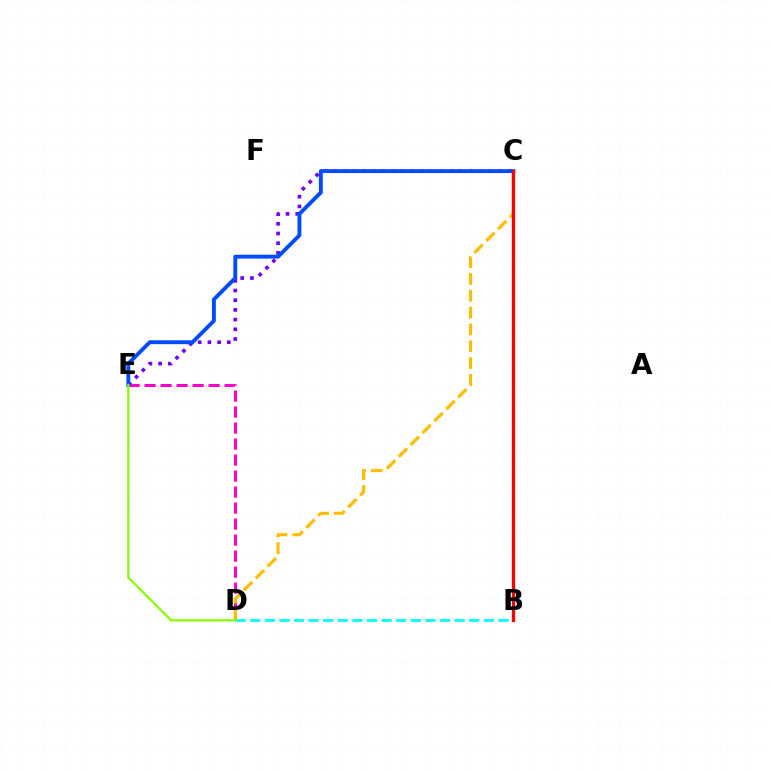{('B', 'C'): [{'color': '#00ff39', 'line_style': 'dashed', 'thickness': 1.83}, {'color': '#ff0000', 'line_style': 'solid', 'thickness': 2.37}], ('D', 'E'): [{'color': '#ff00cf', 'line_style': 'dashed', 'thickness': 2.17}, {'color': '#84ff00', 'line_style': 'solid', 'thickness': 1.59}], ('C', 'E'): [{'color': '#7200ff', 'line_style': 'dotted', 'thickness': 2.63}, {'color': '#004bff', 'line_style': 'solid', 'thickness': 2.8}], ('B', 'D'): [{'color': '#00fff6', 'line_style': 'dashed', 'thickness': 1.98}], ('C', 'D'): [{'color': '#ffbd00', 'line_style': 'dashed', 'thickness': 2.28}]}